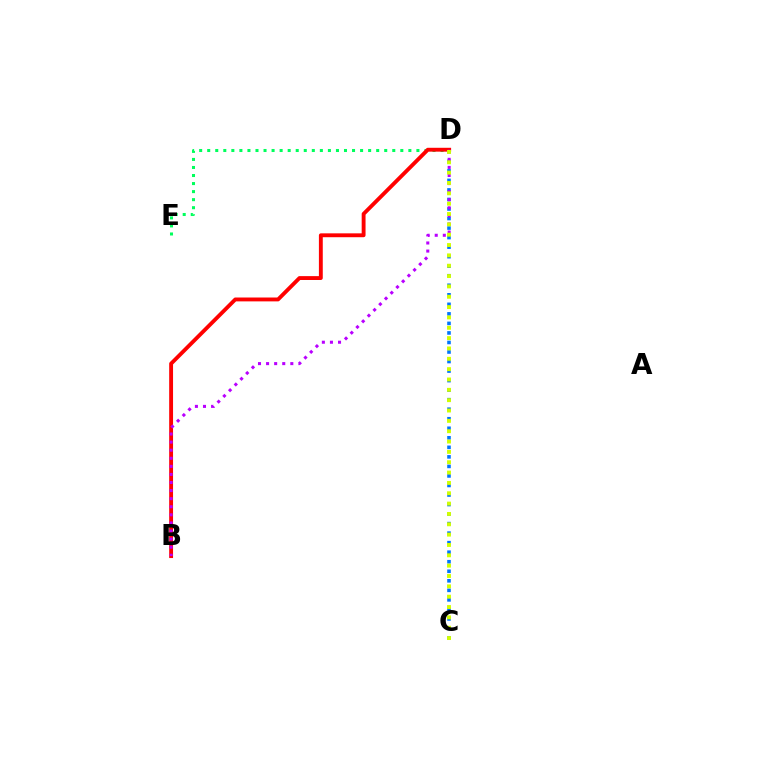{('D', 'E'): [{'color': '#00ff5c', 'line_style': 'dotted', 'thickness': 2.19}], ('B', 'D'): [{'color': '#ff0000', 'line_style': 'solid', 'thickness': 2.79}, {'color': '#b900ff', 'line_style': 'dotted', 'thickness': 2.2}], ('C', 'D'): [{'color': '#0074ff', 'line_style': 'dotted', 'thickness': 2.59}, {'color': '#d1ff00', 'line_style': 'dotted', 'thickness': 2.81}]}